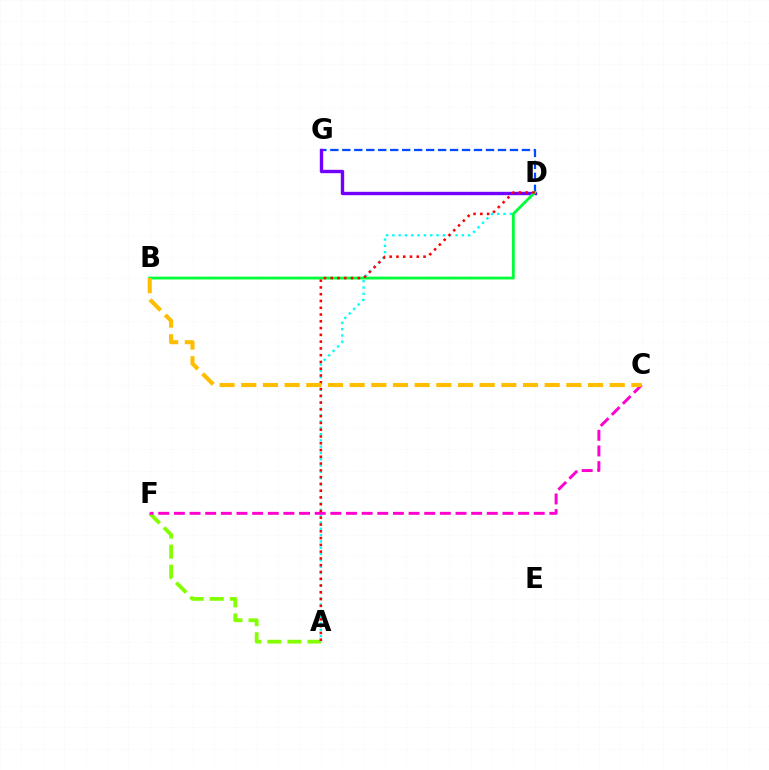{('D', 'G'): [{'color': '#004bff', 'line_style': 'dashed', 'thickness': 1.63}, {'color': '#7200ff', 'line_style': 'solid', 'thickness': 2.43}], ('A', 'F'): [{'color': '#84ff00', 'line_style': 'dashed', 'thickness': 2.73}], ('A', 'D'): [{'color': '#00fff6', 'line_style': 'dotted', 'thickness': 1.72}, {'color': '#ff0000', 'line_style': 'dotted', 'thickness': 1.84}], ('B', 'D'): [{'color': '#00ff39', 'line_style': 'solid', 'thickness': 2.04}], ('C', 'F'): [{'color': '#ff00cf', 'line_style': 'dashed', 'thickness': 2.13}], ('B', 'C'): [{'color': '#ffbd00', 'line_style': 'dashed', 'thickness': 2.94}]}